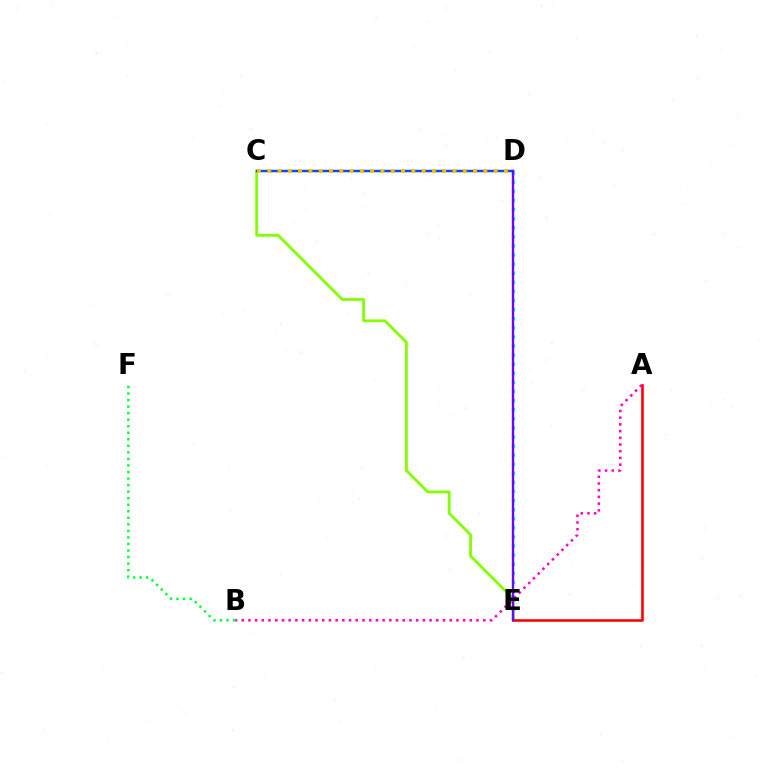{('C', 'E'): [{'color': '#84ff00', 'line_style': 'solid', 'thickness': 2.02}], ('D', 'E'): [{'color': '#00fff6', 'line_style': 'dotted', 'thickness': 2.47}, {'color': '#7200ff', 'line_style': 'solid', 'thickness': 1.71}], ('C', 'D'): [{'color': '#004bff', 'line_style': 'solid', 'thickness': 1.78}, {'color': '#ffbd00', 'line_style': 'dotted', 'thickness': 2.8}], ('A', 'E'): [{'color': '#ff0000', 'line_style': 'solid', 'thickness': 1.88}], ('A', 'B'): [{'color': '#ff00cf', 'line_style': 'dotted', 'thickness': 1.82}], ('B', 'F'): [{'color': '#00ff39', 'line_style': 'dotted', 'thickness': 1.78}]}